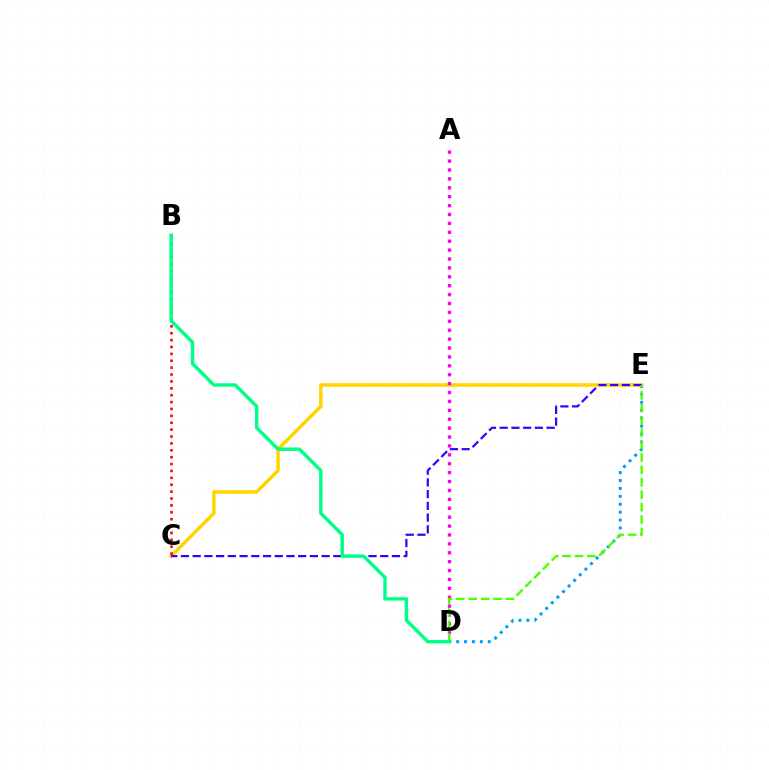{('D', 'E'): [{'color': '#009eff', 'line_style': 'dotted', 'thickness': 2.15}, {'color': '#4fff00', 'line_style': 'dashed', 'thickness': 1.68}], ('C', 'E'): [{'color': '#ffd500', 'line_style': 'solid', 'thickness': 2.54}, {'color': '#3700ff', 'line_style': 'dashed', 'thickness': 1.59}], ('B', 'C'): [{'color': '#ff0000', 'line_style': 'dotted', 'thickness': 1.87}], ('A', 'D'): [{'color': '#ff00ed', 'line_style': 'dotted', 'thickness': 2.42}], ('B', 'D'): [{'color': '#00ff86', 'line_style': 'solid', 'thickness': 2.47}]}